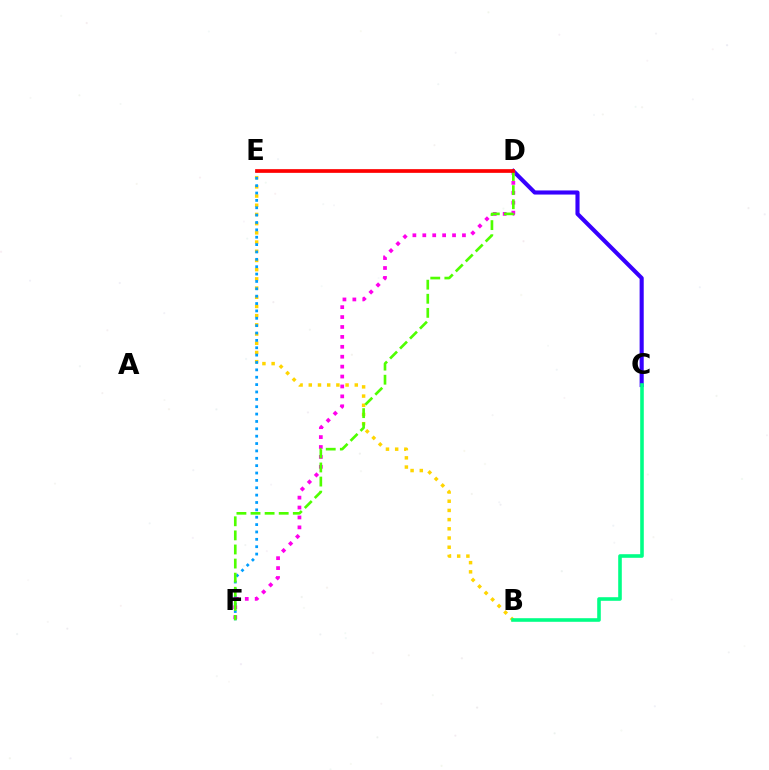{('C', 'D'): [{'color': '#3700ff', 'line_style': 'solid', 'thickness': 2.96}], ('B', 'E'): [{'color': '#ffd500', 'line_style': 'dotted', 'thickness': 2.5}], ('E', 'F'): [{'color': '#009eff', 'line_style': 'dotted', 'thickness': 2.0}], ('B', 'C'): [{'color': '#00ff86', 'line_style': 'solid', 'thickness': 2.59}], ('D', 'F'): [{'color': '#ff00ed', 'line_style': 'dotted', 'thickness': 2.69}, {'color': '#4fff00', 'line_style': 'dashed', 'thickness': 1.91}], ('D', 'E'): [{'color': '#ff0000', 'line_style': 'solid', 'thickness': 2.66}]}